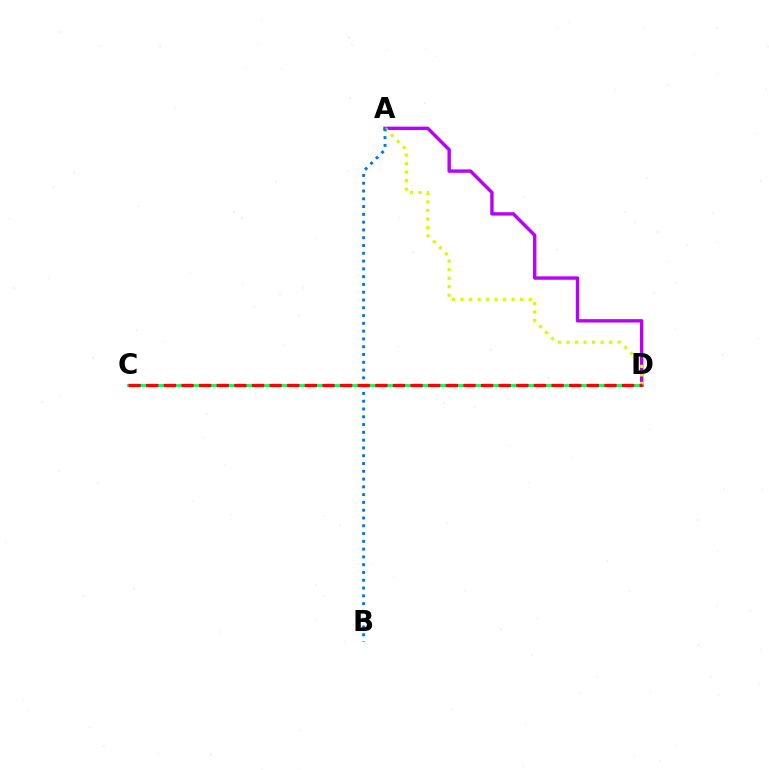{('C', 'D'): [{'color': '#00ff5c', 'line_style': 'solid', 'thickness': 2.04}, {'color': '#ff0000', 'line_style': 'dashed', 'thickness': 2.39}], ('A', 'D'): [{'color': '#b900ff', 'line_style': 'solid', 'thickness': 2.45}, {'color': '#d1ff00', 'line_style': 'dotted', 'thickness': 2.31}], ('A', 'B'): [{'color': '#0074ff', 'line_style': 'dotted', 'thickness': 2.12}]}